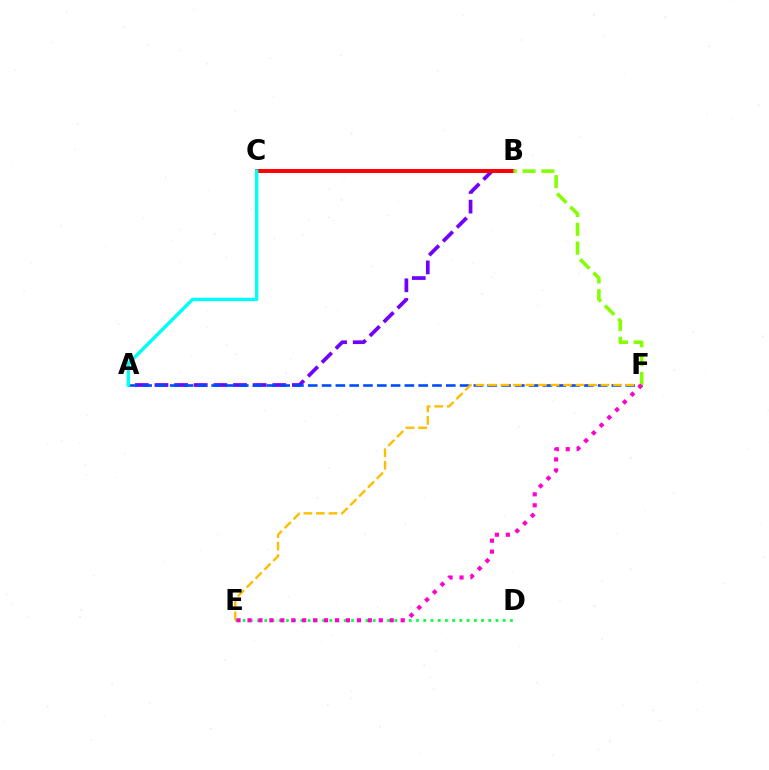{('A', 'B'): [{'color': '#7200ff', 'line_style': 'dashed', 'thickness': 2.67}], ('B', 'C'): [{'color': '#ff0000', 'line_style': 'solid', 'thickness': 2.83}], ('A', 'F'): [{'color': '#004bff', 'line_style': 'dashed', 'thickness': 1.88}], ('A', 'C'): [{'color': '#00fff6', 'line_style': 'solid', 'thickness': 2.45}], ('E', 'F'): [{'color': '#ffbd00', 'line_style': 'dashed', 'thickness': 1.7}, {'color': '#ff00cf', 'line_style': 'dotted', 'thickness': 2.97}], ('D', 'E'): [{'color': '#00ff39', 'line_style': 'dotted', 'thickness': 1.96}], ('B', 'F'): [{'color': '#84ff00', 'line_style': 'dashed', 'thickness': 2.56}]}